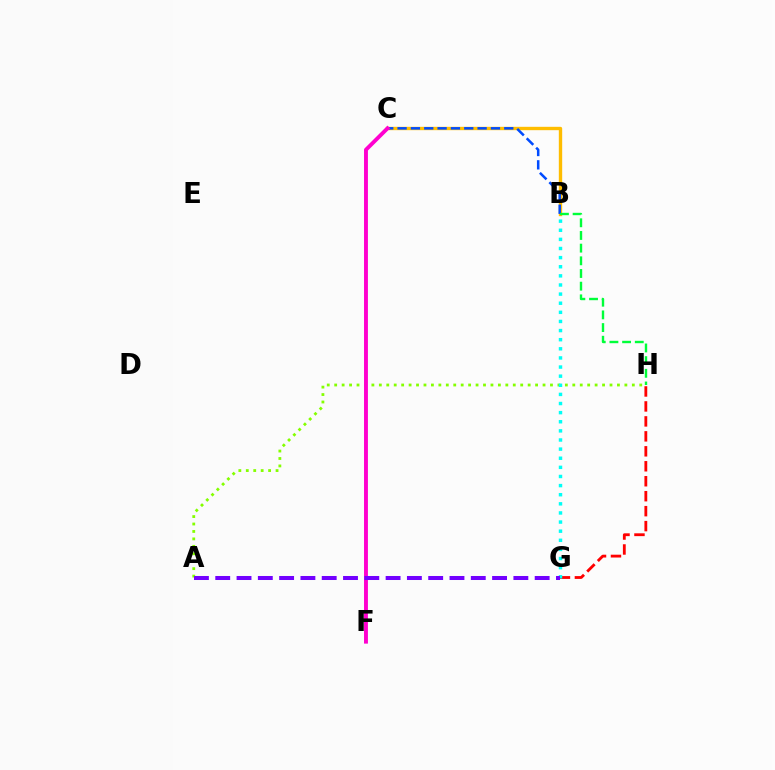{('B', 'C'): [{'color': '#ffbd00', 'line_style': 'solid', 'thickness': 2.42}, {'color': '#004bff', 'line_style': 'dashed', 'thickness': 1.81}], ('A', 'H'): [{'color': '#84ff00', 'line_style': 'dotted', 'thickness': 2.02}], ('G', 'H'): [{'color': '#ff0000', 'line_style': 'dashed', 'thickness': 2.03}], ('B', 'H'): [{'color': '#00ff39', 'line_style': 'dashed', 'thickness': 1.72}], ('B', 'G'): [{'color': '#00fff6', 'line_style': 'dotted', 'thickness': 2.48}], ('C', 'F'): [{'color': '#ff00cf', 'line_style': 'solid', 'thickness': 2.8}], ('A', 'G'): [{'color': '#7200ff', 'line_style': 'dashed', 'thickness': 2.89}]}